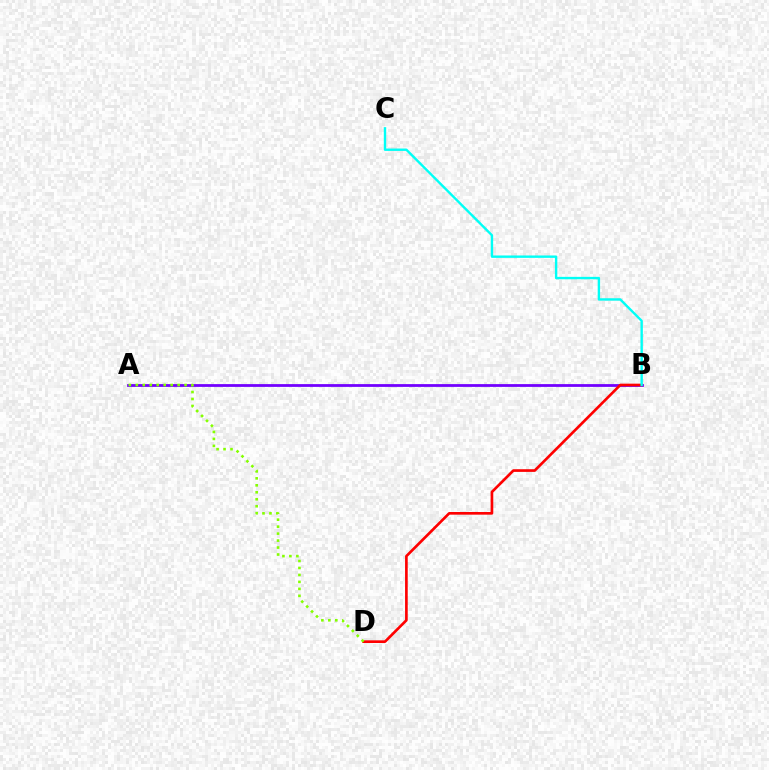{('A', 'B'): [{'color': '#7200ff', 'line_style': 'solid', 'thickness': 2.0}], ('B', 'D'): [{'color': '#ff0000', 'line_style': 'solid', 'thickness': 1.92}], ('B', 'C'): [{'color': '#00fff6', 'line_style': 'solid', 'thickness': 1.72}], ('A', 'D'): [{'color': '#84ff00', 'line_style': 'dotted', 'thickness': 1.89}]}